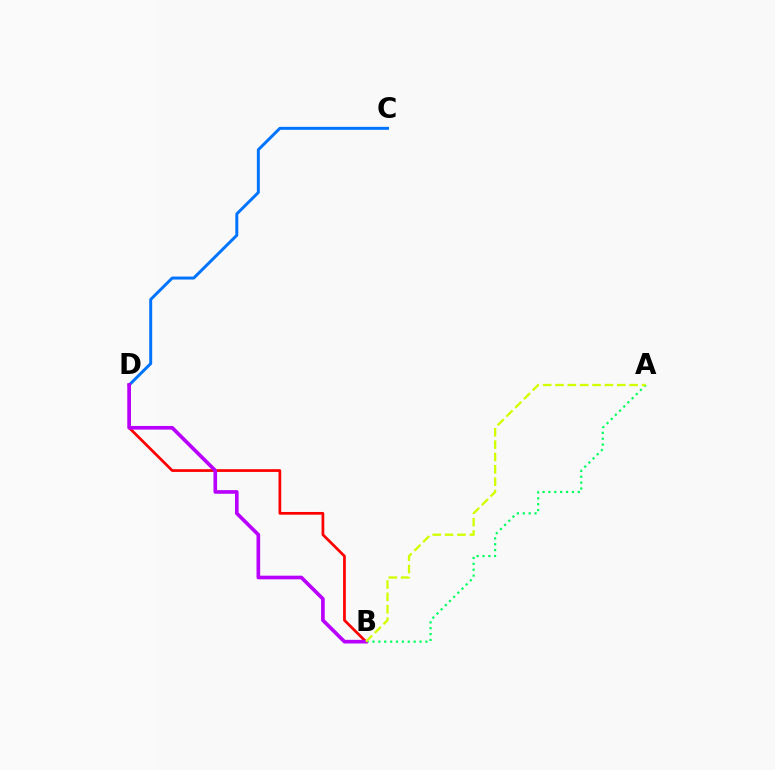{('C', 'D'): [{'color': '#0074ff', 'line_style': 'solid', 'thickness': 2.13}], ('A', 'B'): [{'color': '#00ff5c', 'line_style': 'dotted', 'thickness': 1.6}, {'color': '#d1ff00', 'line_style': 'dashed', 'thickness': 1.68}], ('B', 'D'): [{'color': '#ff0000', 'line_style': 'solid', 'thickness': 1.96}, {'color': '#b900ff', 'line_style': 'solid', 'thickness': 2.62}]}